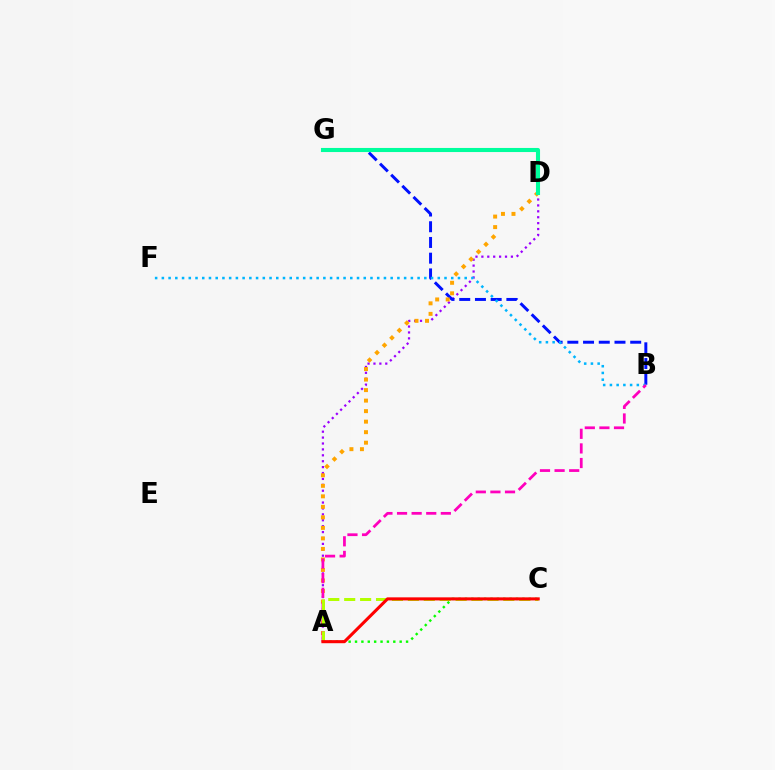{('A', 'D'): [{'color': '#9b00ff', 'line_style': 'dotted', 'thickness': 1.6}, {'color': '#ffa500', 'line_style': 'dotted', 'thickness': 2.86}], ('B', 'G'): [{'color': '#0010ff', 'line_style': 'dashed', 'thickness': 2.14}], ('B', 'F'): [{'color': '#00b5ff', 'line_style': 'dotted', 'thickness': 1.83}], ('A', 'C'): [{'color': '#08ff00', 'line_style': 'dotted', 'thickness': 1.73}, {'color': '#b3ff00', 'line_style': 'dashed', 'thickness': 2.16}, {'color': '#ff0000', 'line_style': 'solid', 'thickness': 2.21}], ('A', 'B'): [{'color': '#ff00bd', 'line_style': 'dashed', 'thickness': 1.98}], ('D', 'G'): [{'color': '#00ff9d', 'line_style': 'solid', 'thickness': 2.94}]}